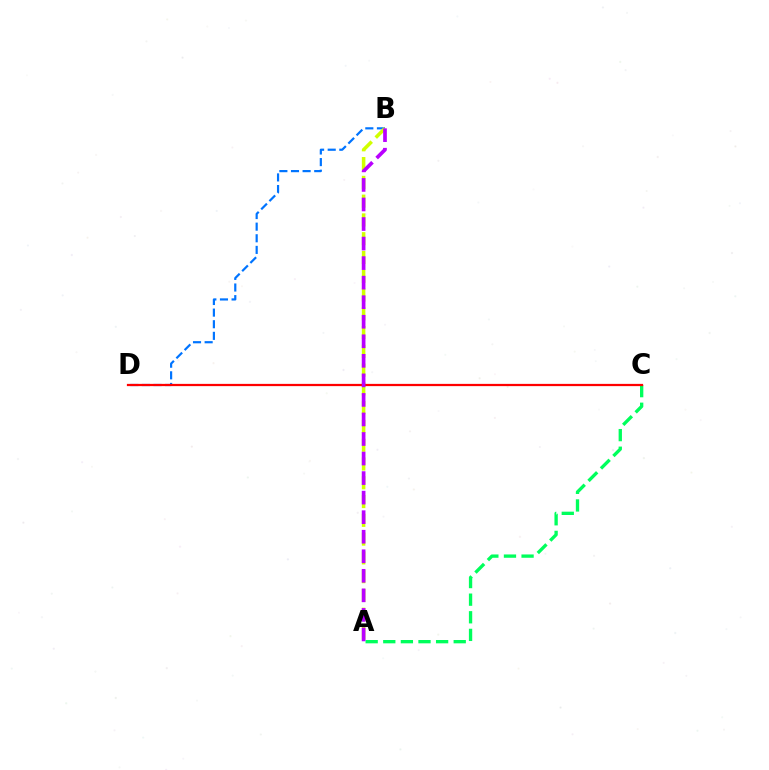{('B', 'D'): [{'color': '#0074ff', 'line_style': 'dashed', 'thickness': 1.58}], ('A', 'C'): [{'color': '#00ff5c', 'line_style': 'dashed', 'thickness': 2.39}], ('A', 'B'): [{'color': '#d1ff00', 'line_style': 'dashed', 'thickness': 2.55}, {'color': '#b900ff', 'line_style': 'dashed', 'thickness': 2.66}], ('C', 'D'): [{'color': '#ff0000', 'line_style': 'solid', 'thickness': 1.62}]}